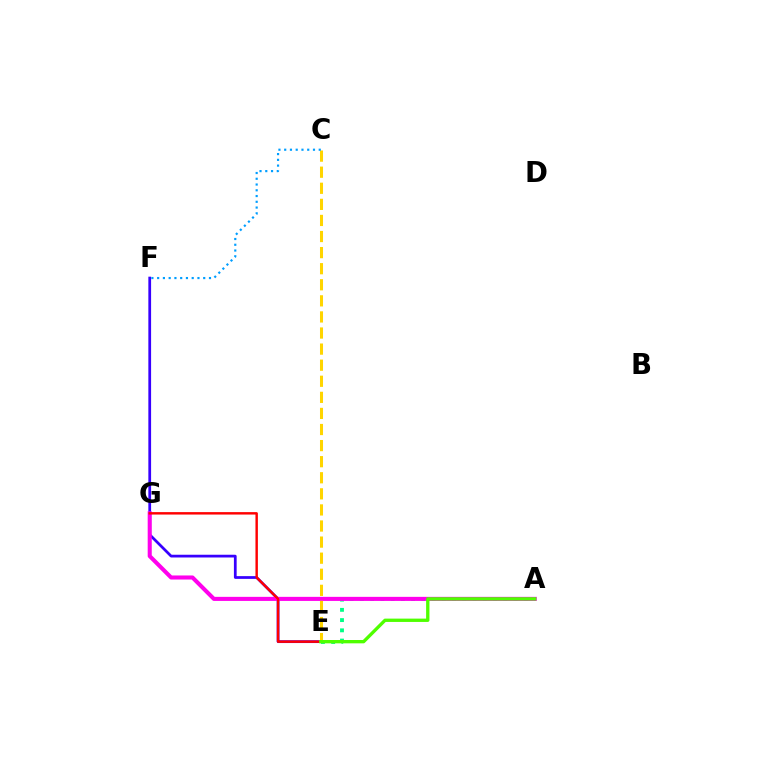{('E', 'F'): [{'color': '#3700ff', 'line_style': 'solid', 'thickness': 1.98}], ('A', 'E'): [{'color': '#00ff86', 'line_style': 'dotted', 'thickness': 2.78}, {'color': '#4fff00', 'line_style': 'solid', 'thickness': 2.4}], ('A', 'G'): [{'color': '#ff00ed', 'line_style': 'solid', 'thickness': 2.93}], ('E', 'G'): [{'color': '#ff0000', 'line_style': 'solid', 'thickness': 1.75}], ('C', 'E'): [{'color': '#ffd500', 'line_style': 'dashed', 'thickness': 2.18}], ('C', 'F'): [{'color': '#009eff', 'line_style': 'dotted', 'thickness': 1.56}]}